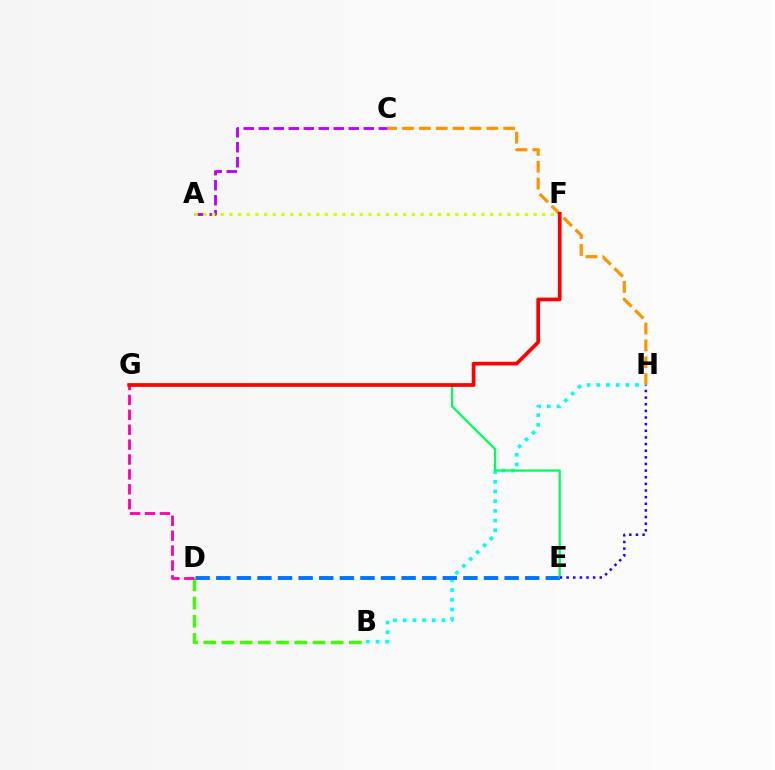{('C', 'H'): [{'color': '#ff9400', 'line_style': 'dashed', 'thickness': 2.29}], ('B', 'D'): [{'color': '#3dff00', 'line_style': 'dashed', 'thickness': 2.47}], ('B', 'H'): [{'color': '#00fff6', 'line_style': 'dotted', 'thickness': 2.64}], ('D', 'E'): [{'color': '#0074ff', 'line_style': 'dashed', 'thickness': 2.8}], ('A', 'C'): [{'color': '#b900ff', 'line_style': 'dashed', 'thickness': 2.04}], ('E', 'G'): [{'color': '#00ff5c', 'line_style': 'solid', 'thickness': 1.62}], ('E', 'H'): [{'color': '#2500ff', 'line_style': 'dotted', 'thickness': 1.8}], ('A', 'F'): [{'color': '#d1ff00', 'line_style': 'dotted', 'thickness': 2.36}], ('D', 'G'): [{'color': '#ff00ac', 'line_style': 'dashed', 'thickness': 2.02}], ('F', 'G'): [{'color': '#ff0000', 'line_style': 'solid', 'thickness': 2.68}]}